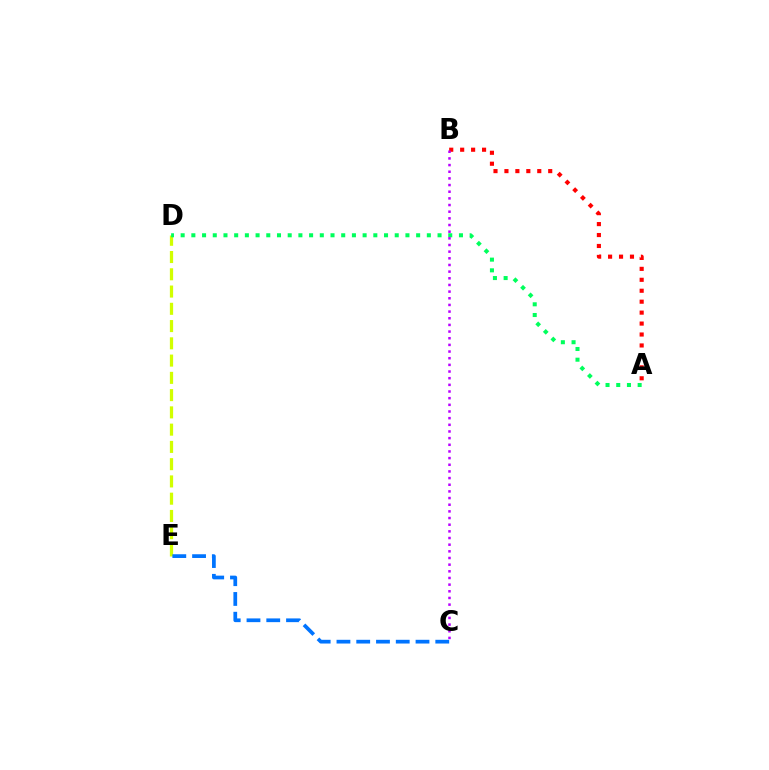{('D', 'E'): [{'color': '#d1ff00', 'line_style': 'dashed', 'thickness': 2.34}], ('A', 'B'): [{'color': '#ff0000', 'line_style': 'dotted', 'thickness': 2.97}], ('A', 'D'): [{'color': '#00ff5c', 'line_style': 'dotted', 'thickness': 2.91}], ('B', 'C'): [{'color': '#b900ff', 'line_style': 'dotted', 'thickness': 1.81}], ('C', 'E'): [{'color': '#0074ff', 'line_style': 'dashed', 'thickness': 2.68}]}